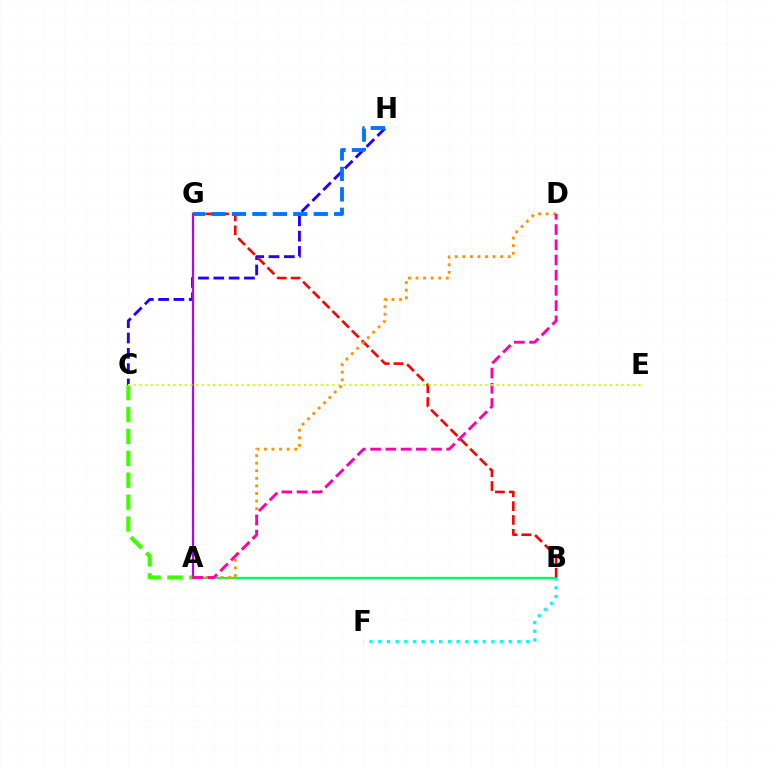{('A', 'C'): [{'color': '#3dff00', 'line_style': 'dashed', 'thickness': 2.97}], ('A', 'B'): [{'color': '#00ff5c', 'line_style': 'solid', 'thickness': 1.68}], ('B', 'F'): [{'color': '#00fff6', 'line_style': 'dotted', 'thickness': 2.37}], ('C', 'H'): [{'color': '#2500ff', 'line_style': 'dashed', 'thickness': 2.08}], ('A', 'G'): [{'color': '#b900ff', 'line_style': 'solid', 'thickness': 1.56}], ('B', 'G'): [{'color': '#ff0000', 'line_style': 'dashed', 'thickness': 1.88}], ('G', 'H'): [{'color': '#0074ff', 'line_style': 'dashed', 'thickness': 2.78}], ('A', 'D'): [{'color': '#ff9400', 'line_style': 'dotted', 'thickness': 2.06}, {'color': '#ff00ac', 'line_style': 'dashed', 'thickness': 2.07}], ('C', 'E'): [{'color': '#d1ff00', 'line_style': 'dotted', 'thickness': 1.54}]}